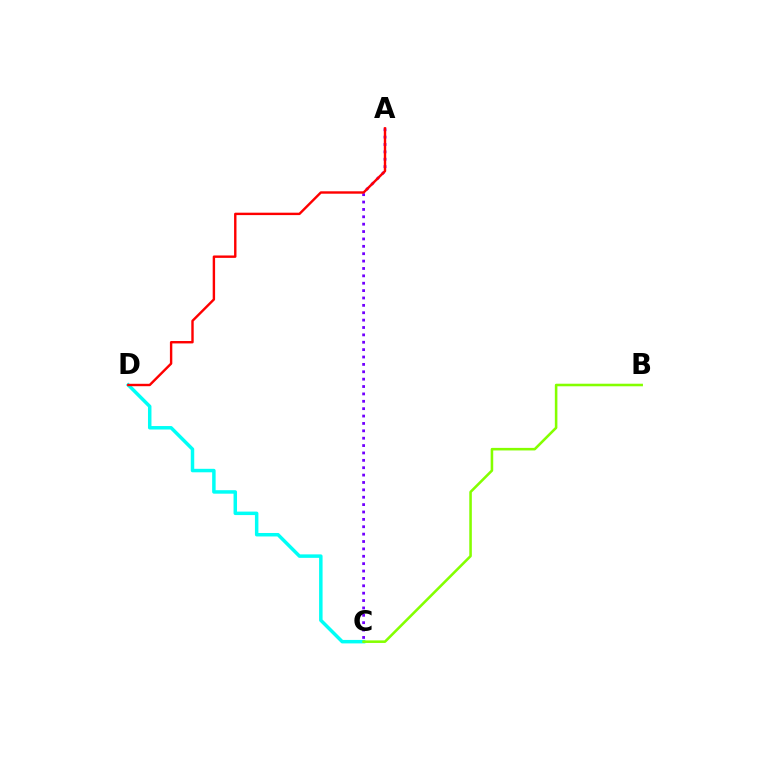{('C', 'D'): [{'color': '#00fff6', 'line_style': 'solid', 'thickness': 2.51}], ('B', 'C'): [{'color': '#84ff00', 'line_style': 'solid', 'thickness': 1.84}], ('A', 'C'): [{'color': '#7200ff', 'line_style': 'dotted', 'thickness': 2.01}], ('A', 'D'): [{'color': '#ff0000', 'line_style': 'solid', 'thickness': 1.73}]}